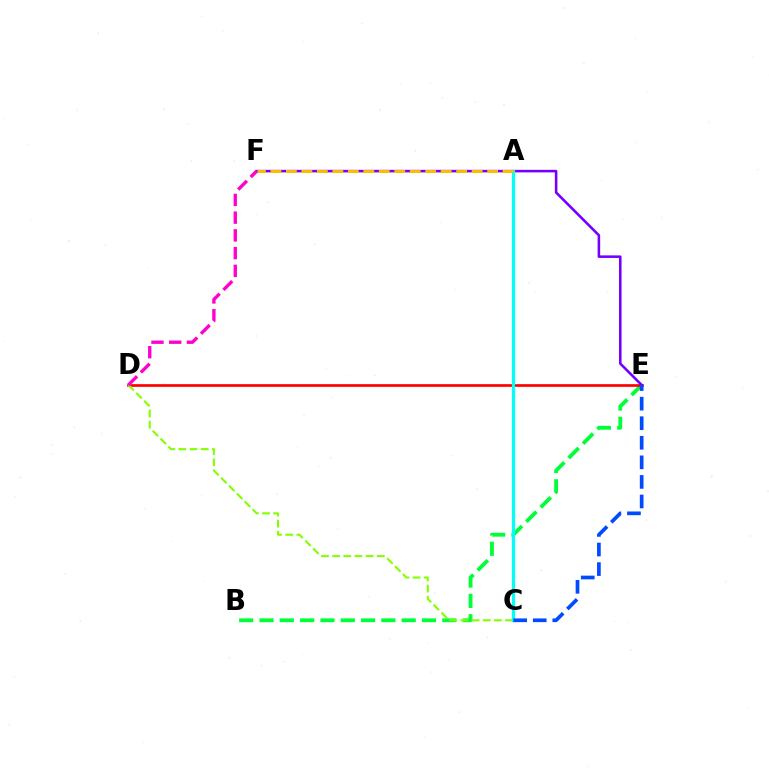{('B', 'E'): [{'color': '#00ff39', 'line_style': 'dashed', 'thickness': 2.76}], ('D', 'E'): [{'color': '#ff0000', 'line_style': 'solid', 'thickness': 1.94}], ('C', 'D'): [{'color': '#84ff00', 'line_style': 'dashed', 'thickness': 1.52}], ('E', 'F'): [{'color': '#7200ff', 'line_style': 'solid', 'thickness': 1.85}], ('A', 'C'): [{'color': '#00fff6', 'line_style': 'solid', 'thickness': 2.3}], ('A', 'F'): [{'color': '#ffbd00', 'line_style': 'dashed', 'thickness': 2.1}], ('C', 'E'): [{'color': '#004bff', 'line_style': 'dashed', 'thickness': 2.66}], ('D', 'F'): [{'color': '#ff00cf', 'line_style': 'dashed', 'thickness': 2.41}]}